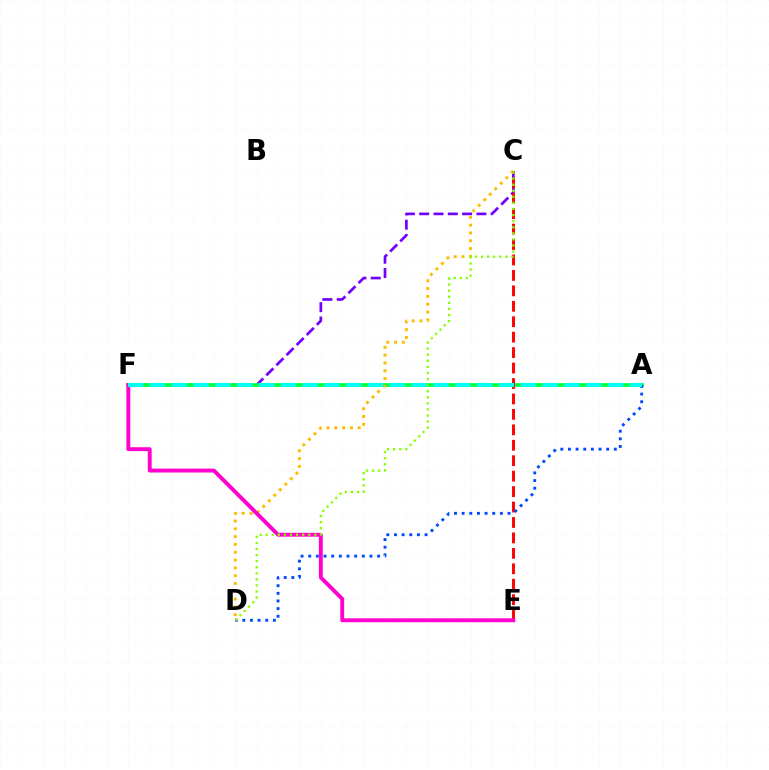{('C', 'F'): [{'color': '#7200ff', 'line_style': 'dashed', 'thickness': 1.94}], ('A', 'F'): [{'color': '#00ff39', 'line_style': 'solid', 'thickness': 2.65}, {'color': '#00fff6', 'line_style': 'dashed', 'thickness': 2.96}], ('C', 'D'): [{'color': '#ffbd00', 'line_style': 'dotted', 'thickness': 2.12}, {'color': '#84ff00', 'line_style': 'dotted', 'thickness': 1.65}], ('C', 'E'): [{'color': '#ff0000', 'line_style': 'dashed', 'thickness': 2.1}], ('E', 'F'): [{'color': '#ff00cf', 'line_style': 'solid', 'thickness': 2.8}], ('A', 'D'): [{'color': '#004bff', 'line_style': 'dotted', 'thickness': 2.08}]}